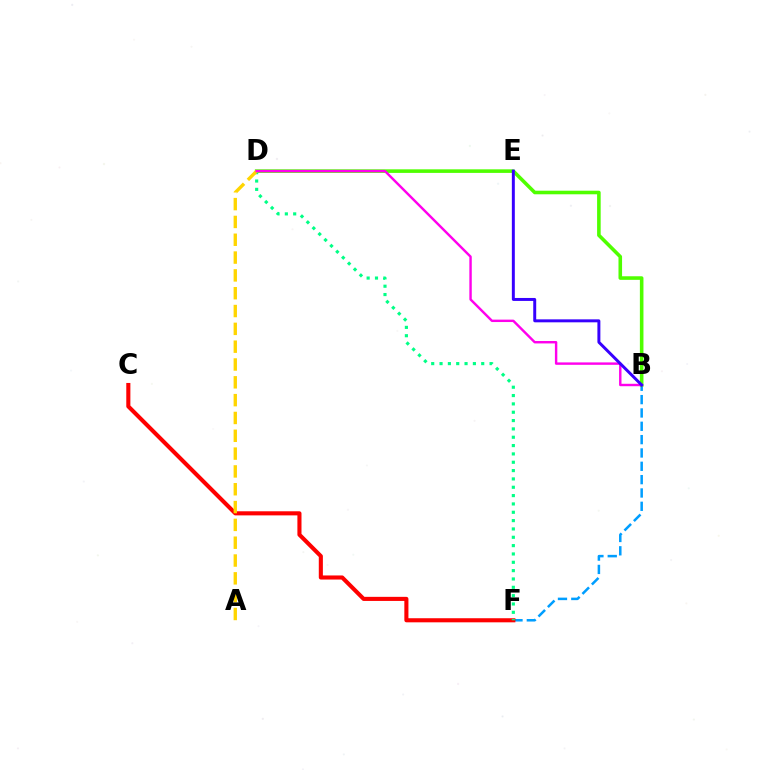{('B', 'F'): [{'color': '#009eff', 'line_style': 'dashed', 'thickness': 1.81}], ('B', 'D'): [{'color': '#4fff00', 'line_style': 'solid', 'thickness': 2.58}, {'color': '#ff00ed', 'line_style': 'solid', 'thickness': 1.74}], ('C', 'F'): [{'color': '#ff0000', 'line_style': 'solid', 'thickness': 2.95}], ('D', 'F'): [{'color': '#00ff86', 'line_style': 'dotted', 'thickness': 2.27}], ('A', 'D'): [{'color': '#ffd500', 'line_style': 'dashed', 'thickness': 2.42}], ('B', 'E'): [{'color': '#3700ff', 'line_style': 'solid', 'thickness': 2.13}]}